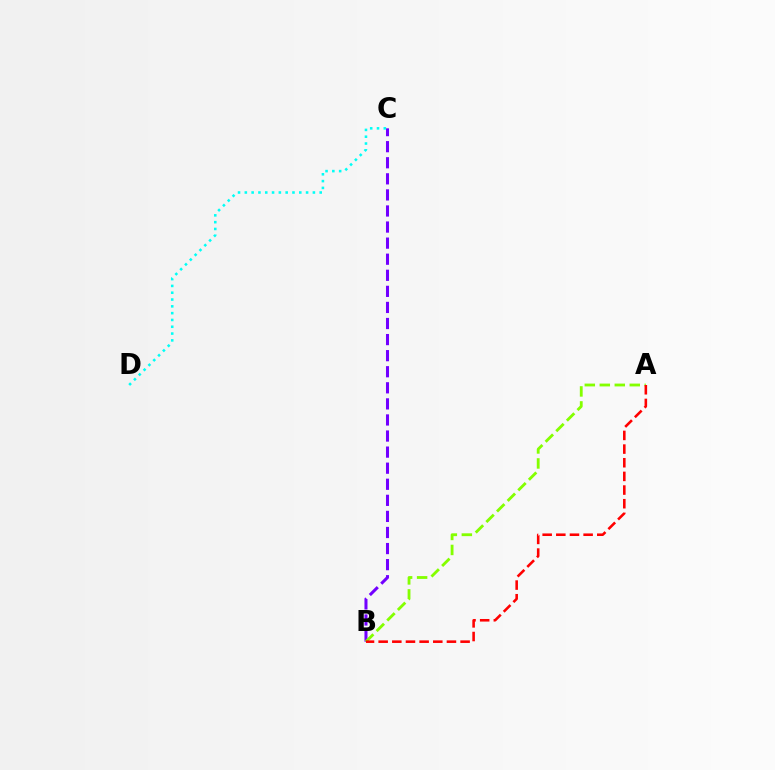{('B', 'C'): [{'color': '#7200ff', 'line_style': 'dashed', 'thickness': 2.18}], ('A', 'B'): [{'color': '#84ff00', 'line_style': 'dashed', 'thickness': 2.04}, {'color': '#ff0000', 'line_style': 'dashed', 'thickness': 1.86}], ('C', 'D'): [{'color': '#00fff6', 'line_style': 'dotted', 'thickness': 1.85}]}